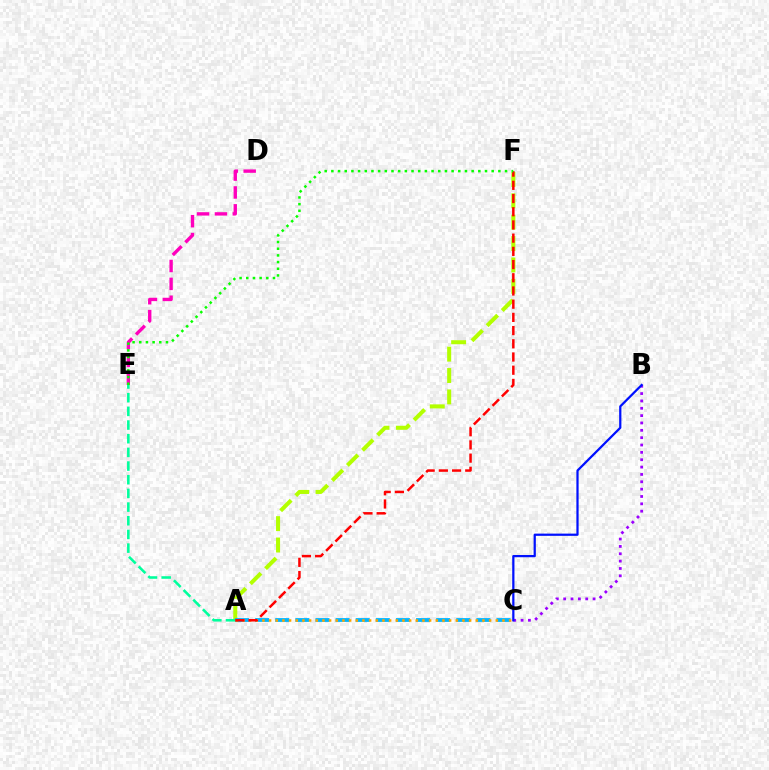{('A', 'F'): [{'color': '#b3ff00', 'line_style': 'dashed', 'thickness': 2.9}, {'color': '#ff0000', 'line_style': 'dashed', 'thickness': 1.79}], ('A', 'C'): [{'color': '#00b5ff', 'line_style': 'dashed', 'thickness': 2.73}, {'color': '#ffa500', 'line_style': 'dotted', 'thickness': 1.81}], ('B', 'C'): [{'color': '#9b00ff', 'line_style': 'dotted', 'thickness': 2.0}, {'color': '#0010ff', 'line_style': 'solid', 'thickness': 1.61}], ('A', 'E'): [{'color': '#00ff9d', 'line_style': 'dashed', 'thickness': 1.86}], ('D', 'E'): [{'color': '#ff00bd', 'line_style': 'dashed', 'thickness': 2.43}], ('E', 'F'): [{'color': '#08ff00', 'line_style': 'dotted', 'thickness': 1.81}]}